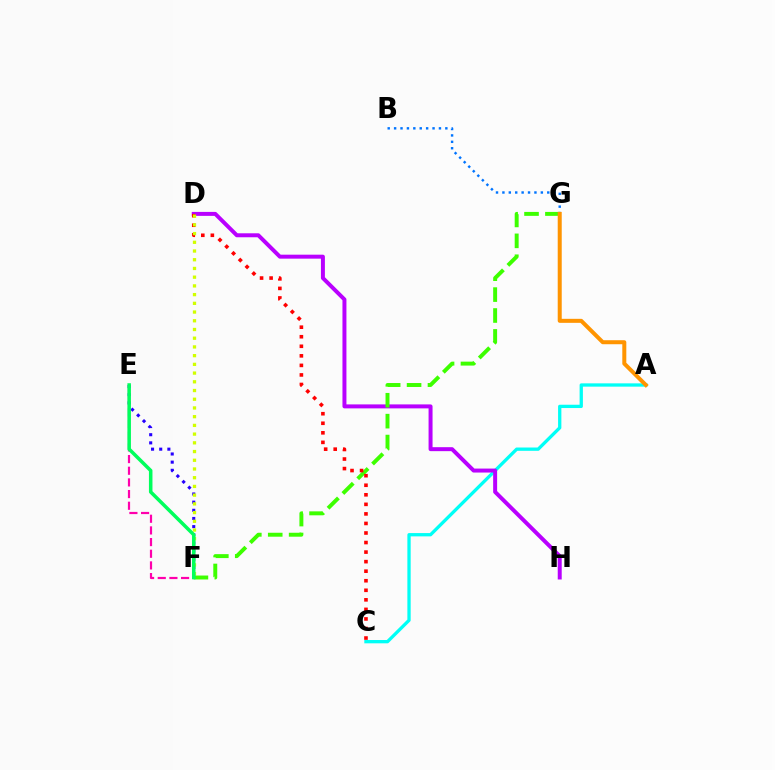{('E', 'F'): [{'color': '#2500ff', 'line_style': 'dotted', 'thickness': 2.22}, {'color': '#ff00ac', 'line_style': 'dashed', 'thickness': 1.58}, {'color': '#00ff5c', 'line_style': 'solid', 'thickness': 2.54}], ('A', 'C'): [{'color': '#00fff6', 'line_style': 'solid', 'thickness': 2.38}], ('D', 'H'): [{'color': '#b900ff', 'line_style': 'solid', 'thickness': 2.86}], ('B', 'G'): [{'color': '#0074ff', 'line_style': 'dotted', 'thickness': 1.74}], ('F', 'G'): [{'color': '#3dff00', 'line_style': 'dashed', 'thickness': 2.84}], ('C', 'D'): [{'color': '#ff0000', 'line_style': 'dotted', 'thickness': 2.59}], ('A', 'G'): [{'color': '#ff9400', 'line_style': 'solid', 'thickness': 2.89}], ('D', 'F'): [{'color': '#d1ff00', 'line_style': 'dotted', 'thickness': 2.37}]}